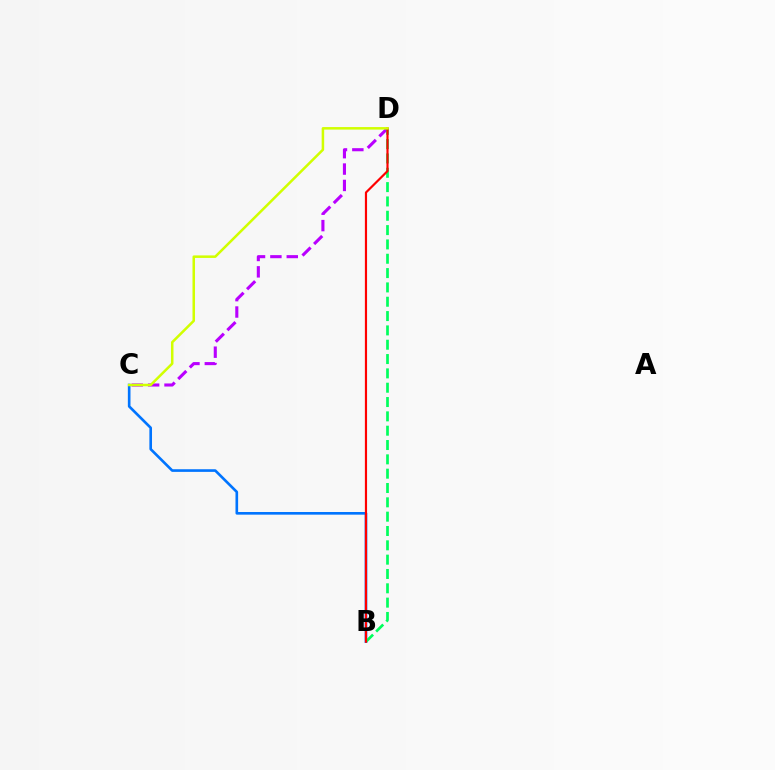{('B', 'C'): [{'color': '#0074ff', 'line_style': 'solid', 'thickness': 1.9}], ('C', 'D'): [{'color': '#b900ff', 'line_style': 'dashed', 'thickness': 2.22}, {'color': '#d1ff00', 'line_style': 'solid', 'thickness': 1.82}], ('B', 'D'): [{'color': '#00ff5c', 'line_style': 'dashed', 'thickness': 1.95}, {'color': '#ff0000', 'line_style': 'solid', 'thickness': 1.57}]}